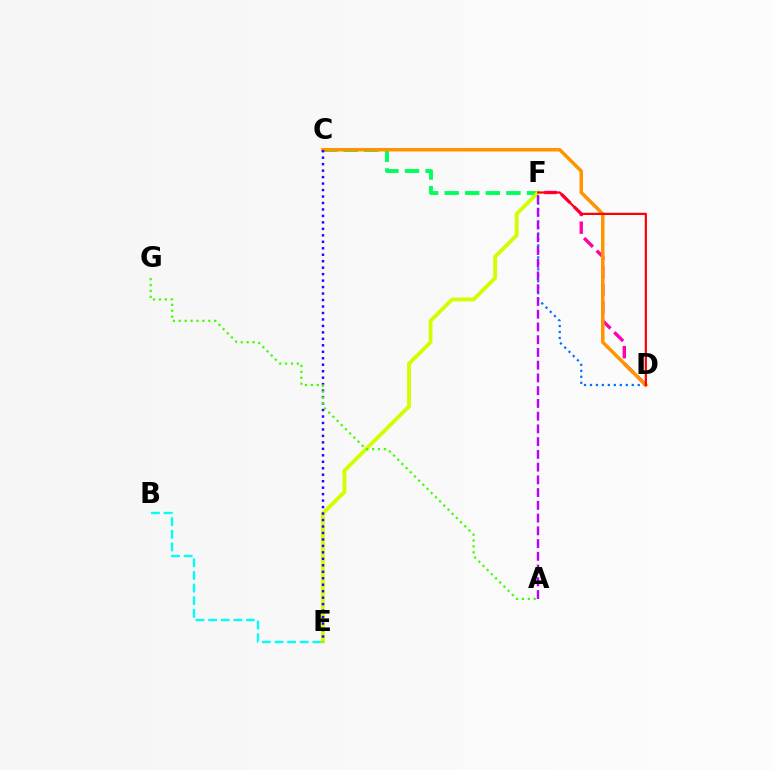{('D', 'F'): [{'color': '#0074ff', 'line_style': 'dotted', 'thickness': 1.62}, {'color': '#ff00ac', 'line_style': 'dashed', 'thickness': 2.42}, {'color': '#ff0000', 'line_style': 'solid', 'thickness': 1.59}], ('C', 'F'): [{'color': '#00ff5c', 'line_style': 'dashed', 'thickness': 2.79}], ('C', 'D'): [{'color': '#ff9400', 'line_style': 'solid', 'thickness': 2.52}], ('B', 'E'): [{'color': '#00fff6', 'line_style': 'dashed', 'thickness': 1.72}], ('E', 'F'): [{'color': '#d1ff00', 'line_style': 'solid', 'thickness': 2.77}], ('A', 'F'): [{'color': '#b900ff', 'line_style': 'dashed', 'thickness': 1.73}], ('C', 'E'): [{'color': '#2500ff', 'line_style': 'dotted', 'thickness': 1.76}], ('A', 'G'): [{'color': '#3dff00', 'line_style': 'dotted', 'thickness': 1.6}]}